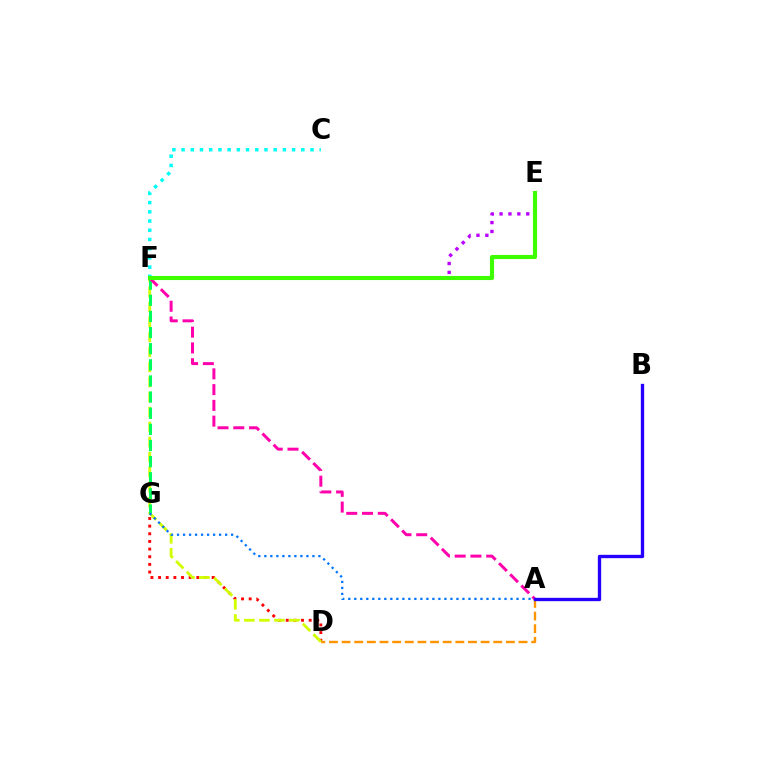{('D', 'G'): [{'color': '#ff0000', 'line_style': 'dotted', 'thickness': 2.08}], ('A', 'D'): [{'color': '#ff9400', 'line_style': 'dashed', 'thickness': 1.72}], ('D', 'F'): [{'color': '#d1ff00', 'line_style': 'dashed', 'thickness': 2.04}], ('C', 'F'): [{'color': '#00fff6', 'line_style': 'dotted', 'thickness': 2.5}], ('E', 'F'): [{'color': '#b900ff', 'line_style': 'dotted', 'thickness': 2.42}, {'color': '#3dff00', 'line_style': 'solid', 'thickness': 2.96}], ('F', 'G'): [{'color': '#00ff5c', 'line_style': 'dashed', 'thickness': 2.19}], ('A', 'F'): [{'color': '#ff00ac', 'line_style': 'dashed', 'thickness': 2.14}], ('A', 'G'): [{'color': '#0074ff', 'line_style': 'dotted', 'thickness': 1.63}], ('A', 'B'): [{'color': '#2500ff', 'line_style': 'solid', 'thickness': 2.41}]}